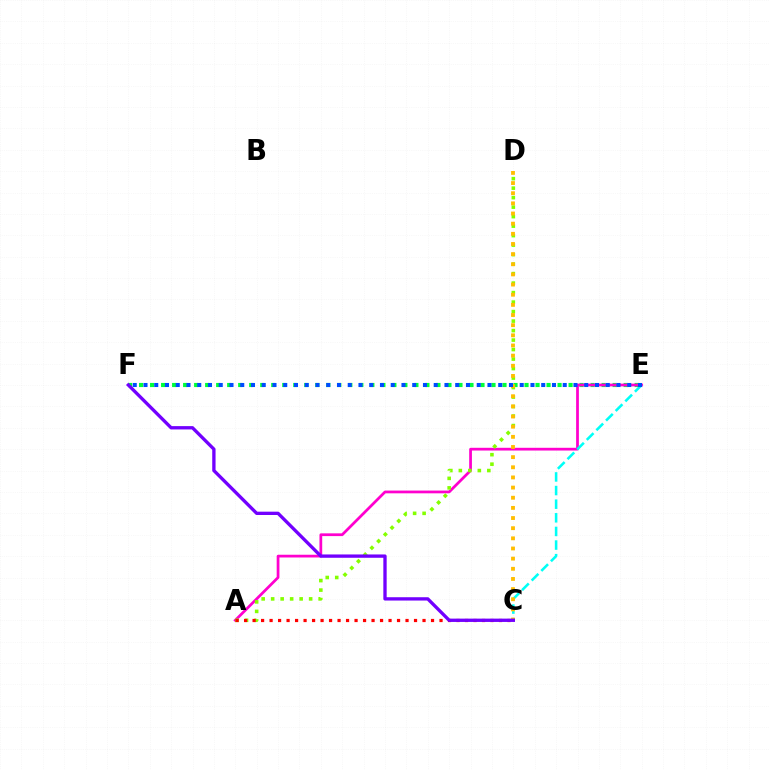{('E', 'F'): [{'color': '#00ff39', 'line_style': 'dotted', 'thickness': 2.99}, {'color': '#004bff', 'line_style': 'dotted', 'thickness': 2.92}], ('A', 'E'): [{'color': '#ff00cf', 'line_style': 'solid', 'thickness': 1.98}], ('A', 'D'): [{'color': '#84ff00', 'line_style': 'dotted', 'thickness': 2.58}], ('A', 'C'): [{'color': '#ff0000', 'line_style': 'dotted', 'thickness': 2.31}], ('C', 'E'): [{'color': '#00fff6', 'line_style': 'dashed', 'thickness': 1.85}], ('C', 'D'): [{'color': '#ffbd00', 'line_style': 'dotted', 'thickness': 2.76}], ('C', 'F'): [{'color': '#7200ff', 'line_style': 'solid', 'thickness': 2.39}]}